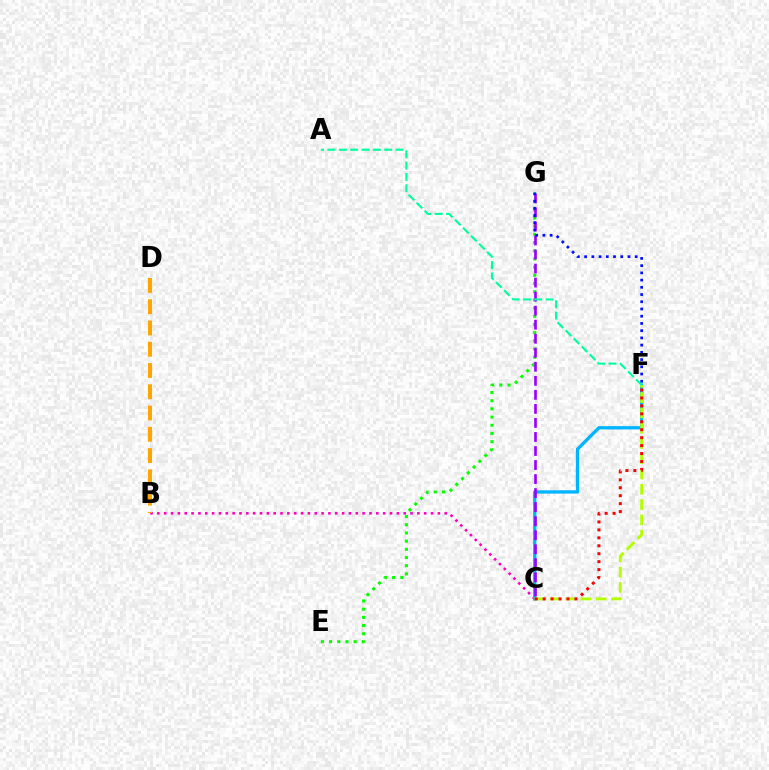{('E', 'G'): [{'color': '#08ff00', 'line_style': 'dotted', 'thickness': 2.23}], ('B', 'C'): [{'color': '#ff00bd', 'line_style': 'dotted', 'thickness': 1.86}], ('B', 'D'): [{'color': '#ffa500', 'line_style': 'dashed', 'thickness': 2.89}], ('C', 'F'): [{'color': '#00b5ff', 'line_style': 'solid', 'thickness': 2.37}, {'color': '#b3ff00', 'line_style': 'dashed', 'thickness': 2.08}, {'color': '#ff0000', 'line_style': 'dotted', 'thickness': 2.16}], ('C', 'G'): [{'color': '#9b00ff', 'line_style': 'dashed', 'thickness': 1.91}], ('A', 'F'): [{'color': '#00ff9d', 'line_style': 'dashed', 'thickness': 1.54}], ('F', 'G'): [{'color': '#0010ff', 'line_style': 'dotted', 'thickness': 1.96}]}